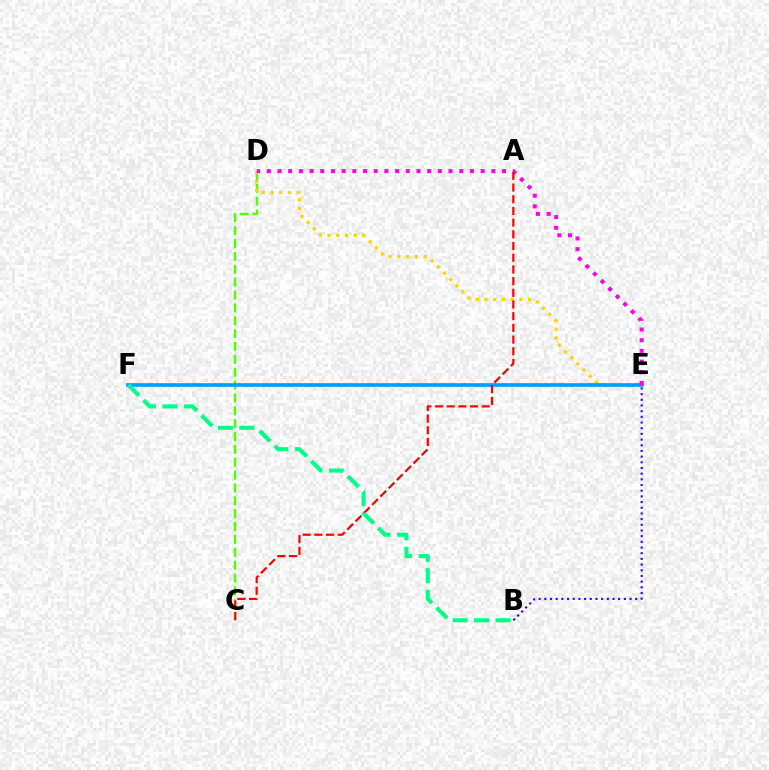{('C', 'D'): [{'color': '#4fff00', 'line_style': 'dashed', 'thickness': 1.75}], ('D', 'E'): [{'color': '#ffd500', 'line_style': 'dotted', 'thickness': 2.37}, {'color': '#ff00ed', 'line_style': 'dotted', 'thickness': 2.91}], ('E', 'F'): [{'color': '#009eff', 'line_style': 'solid', 'thickness': 2.63}], ('A', 'C'): [{'color': '#ff0000', 'line_style': 'dashed', 'thickness': 1.59}], ('B', 'F'): [{'color': '#00ff86', 'line_style': 'dashed', 'thickness': 2.91}], ('B', 'E'): [{'color': '#3700ff', 'line_style': 'dotted', 'thickness': 1.54}]}